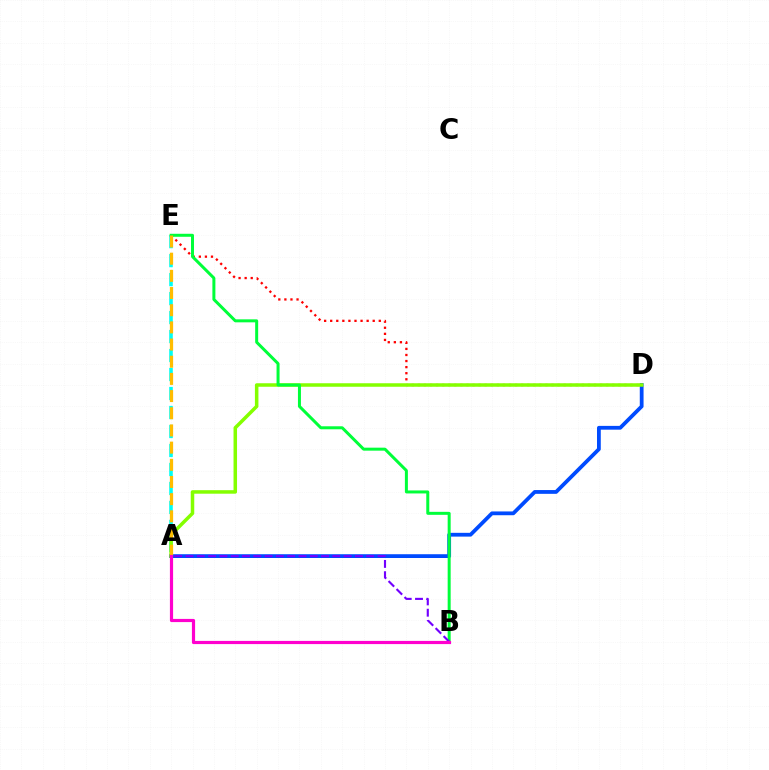{('A', 'D'): [{'color': '#004bff', 'line_style': 'solid', 'thickness': 2.73}, {'color': '#84ff00', 'line_style': 'solid', 'thickness': 2.53}], ('D', 'E'): [{'color': '#ff0000', 'line_style': 'dotted', 'thickness': 1.65}], ('A', 'E'): [{'color': '#00fff6', 'line_style': 'dashed', 'thickness': 2.58}, {'color': '#ffbd00', 'line_style': 'dashed', 'thickness': 2.33}], ('B', 'E'): [{'color': '#00ff39', 'line_style': 'solid', 'thickness': 2.16}], ('A', 'B'): [{'color': '#7200ff', 'line_style': 'dashed', 'thickness': 1.53}, {'color': '#ff00cf', 'line_style': 'solid', 'thickness': 2.29}]}